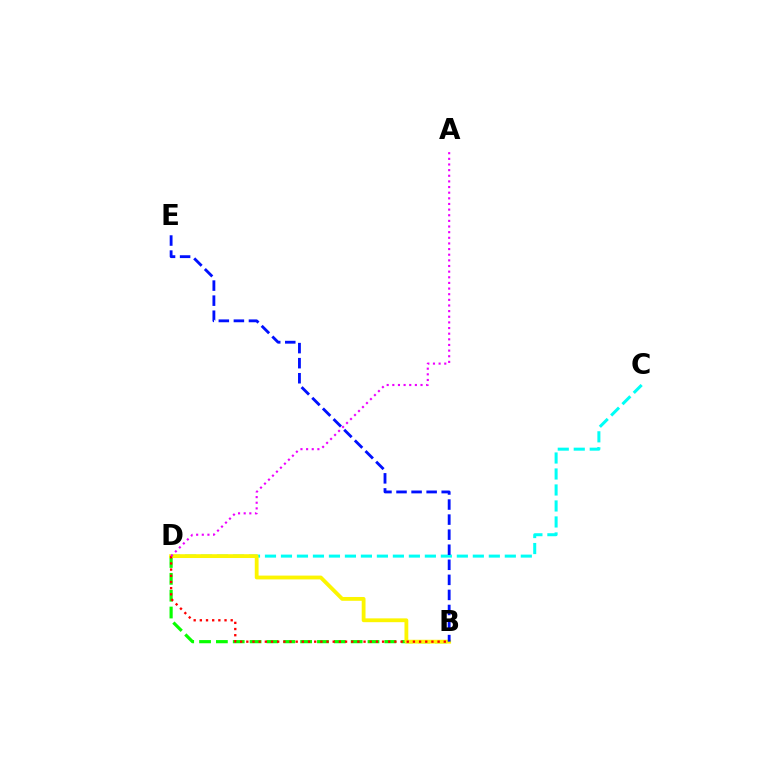{('C', 'D'): [{'color': '#00fff6', 'line_style': 'dashed', 'thickness': 2.17}], ('B', 'D'): [{'color': '#08ff00', 'line_style': 'dashed', 'thickness': 2.29}, {'color': '#fcf500', 'line_style': 'solid', 'thickness': 2.74}, {'color': '#ff0000', 'line_style': 'dotted', 'thickness': 1.68}], ('B', 'E'): [{'color': '#0010ff', 'line_style': 'dashed', 'thickness': 2.05}], ('A', 'D'): [{'color': '#ee00ff', 'line_style': 'dotted', 'thickness': 1.53}]}